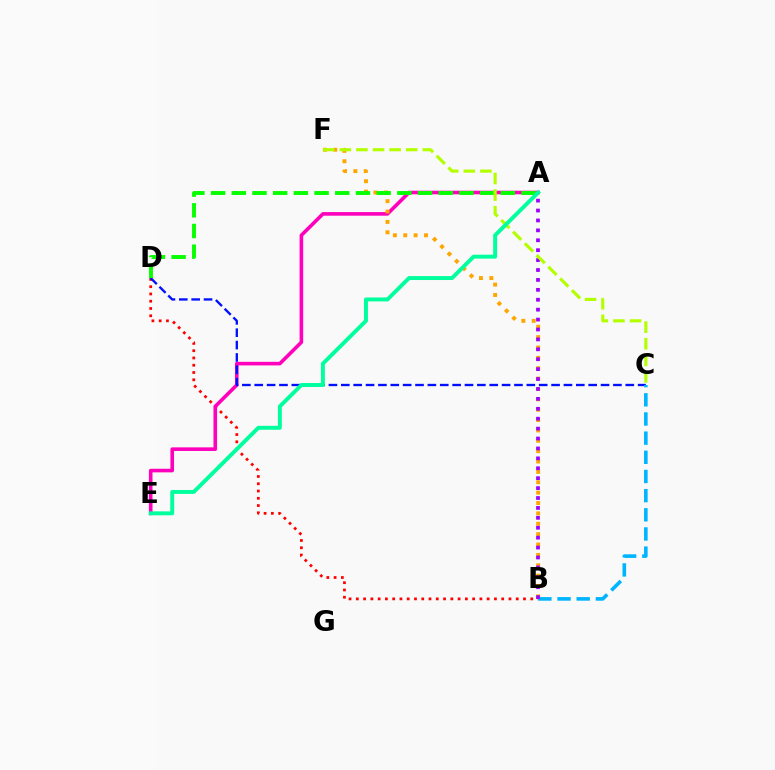{('B', 'D'): [{'color': '#ff0000', 'line_style': 'dotted', 'thickness': 1.97}], ('A', 'E'): [{'color': '#ff00bd', 'line_style': 'solid', 'thickness': 2.6}, {'color': '#00ff9d', 'line_style': 'solid', 'thickness': 2.83}], ('B', 'F'): [{'color': '#ffa500', 'line_style': 'dotted', 'thickness': 2.82}], ('C', 'D'): [{'color': '#0010ff', 'line_style': 'dashed', 'thickness': 1.68}], ('B', 'C'): [{'color': '#00b5ff', 'line_style': 'dashed', 'thickness': 2.6}], ('A', 'D'): [{'color': '#08ff00', 'line_style': 'dashed', 'thickness': 2.81}], ('A', 'B'): [{'color': '#9b00ff', 'line_style': 'dotted', 'thickness': 2.69}], ('C', 'F'): [{'color': '#b3ff00', 'line_style': 'dashed', 'thickness': 2.26}]}